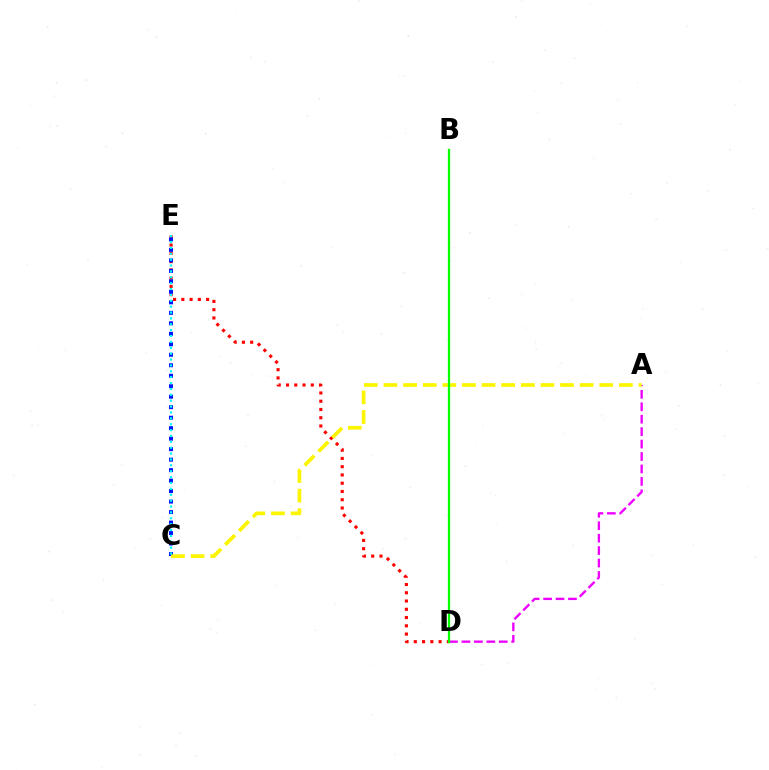{('A', 'D'): [{'color': '#ee00ff', 'line_style': 'dashed', 'thickness': 1.69}], ('D', 'E'): [{'color': '#ff0000', 'line_style': 'dotted', 'thickness': 2.24}], ('C', 'E'): [{'color': '#0010ff', 'line_style': 'dotted', 'thickness': 2.85}, {'color': '#00fff6', 'line_style': 'dotted', 'thickness': 1.6}], ('A', 'C'): [{'color': '#fcf500', 'line_style': 'dashed', 'thickness': 2.66}], ('B', 'D'): [{'color': '#08ff00', 'line_style': 'solid', 'thickness': 1.65}]}